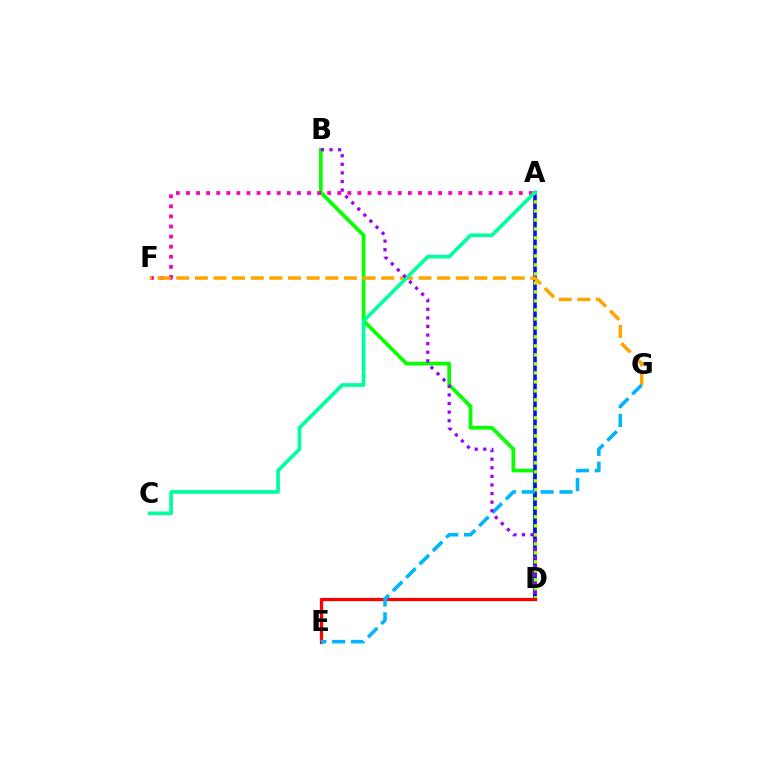{('B', 'D'): [{'color': '#08ff00', 'line_style': 'solid', 'thickness': 2.67}, {'color': '#9b00ff', 'line_style': 'dotted', 'thickness': 2.33}], ('A', 'D'): [{'color': '#0010ff', 'line_style': 'solid', 'thickness': 2.6}, {'color': '#b3ff00', 'line_style': 'dotted', 'thickness': 2.44}], ('A', 'F'): [{'color': '#ff00bd', 'line_style': 'dotted', 'thickness': 2.74}], ('F', 'G'): [{'color': '#ffa500', 'line_style': 'dashed', 'thickness': 2.53}], ('A', 'C'): [{'color': '#00ff9d', 'line_style': 'solid', 'thickness': 2.66}], ('D', 'E'): [{'color': '#ff0000', 'line_style': 'solid', 'thickness': 2.35}], ('E', 'G'): [{'color': '#00b5ff', 'line_style': 'dashed', 'thickness': 2.56}]}